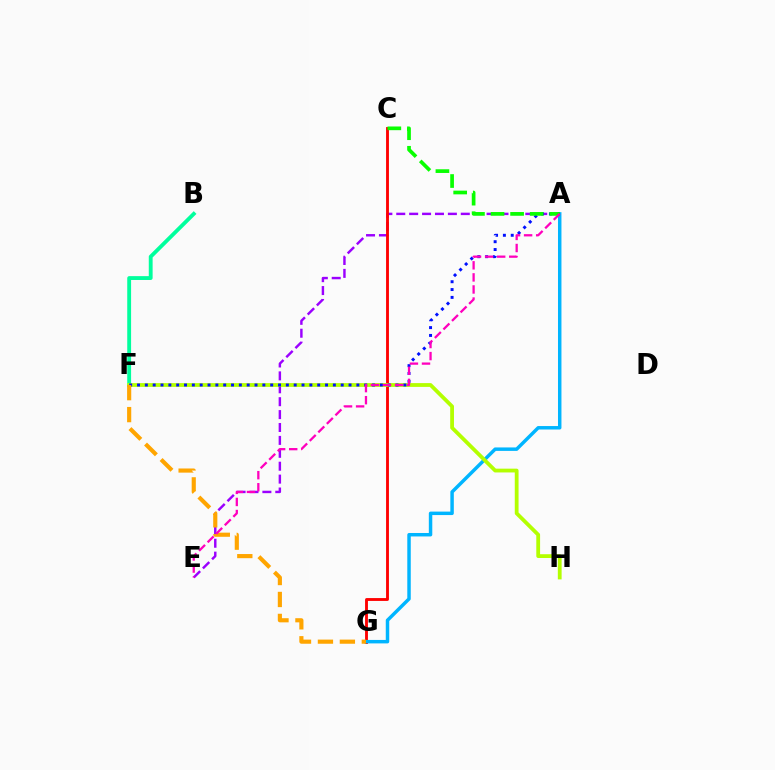{('A', 'E'): [{'color': '#9b00ff', 'line_style': 'dashed', 'thickness': 1.75}, {'color': '#ff00bd', 'line_style': 'dashed', 'thickness': 1.64}], ('B', 'F'): [{'color': '#00ff9d', 'line_style': 'solid', 'thickness': 2.77}], ('C', 'G'): [{'color': '#ff0000', 'line_style': 'solid', 'thickness': 2.06}], ('A', 'G'): [{'color': '#00b5ff', 'line_style': 'solid', 'thickness': 2.49}], ('F', 'H'): [{'color': '#b3ff00', 'line_style': 'solid', 'thickness': 2.73}], ('A', 'F'): [{'color': '#0010ff', 'line_style': 'dotted', 'thickness': 2.13}], ('A', 'C'): [{'color': '#08ff00', 'line_style': 'dashed', 'thickness': 2.66}], ('F', 'G'): [{'color': '#ffa500', 'line_style': 'dashed', 'thickness': 2.98}]}